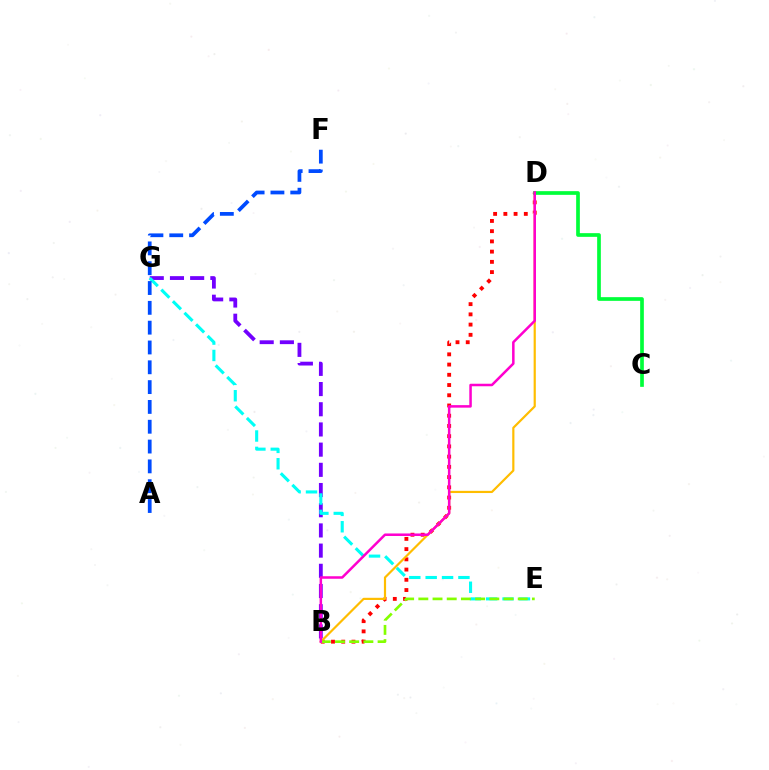{('B', 'G'): [{'color': '#7200ff', 'line_style': 'dashed', 'thickness': 2.74}], ('B', 'D'): [{'color': '#ff0000', 'line_style': 'dotted', 'thickness': 2.78}, {'color': '#ffbd00', 'line_style': 'solid', 'thickness': 1.58}, {'color': '#ff00cf', 'line_style': 'solid', 'thickness': 1.81}], ('E', 'G'): [{'color': '#00fff6', 'line_style': 'dashed', 'thickness': 2.22}], ('B', 'E'): [{'color': '#84ff00', 'line_style': 'dashed', 'thickness': 1.93}], ('C', 'D'): [{'color': '#00ff39', 'line_style': 'solid', 'thickness': 2.66}], ('A', 'F'): [{'color': '#004bff', 'line_style': 'dashed', 'thickness': 2.69}]}